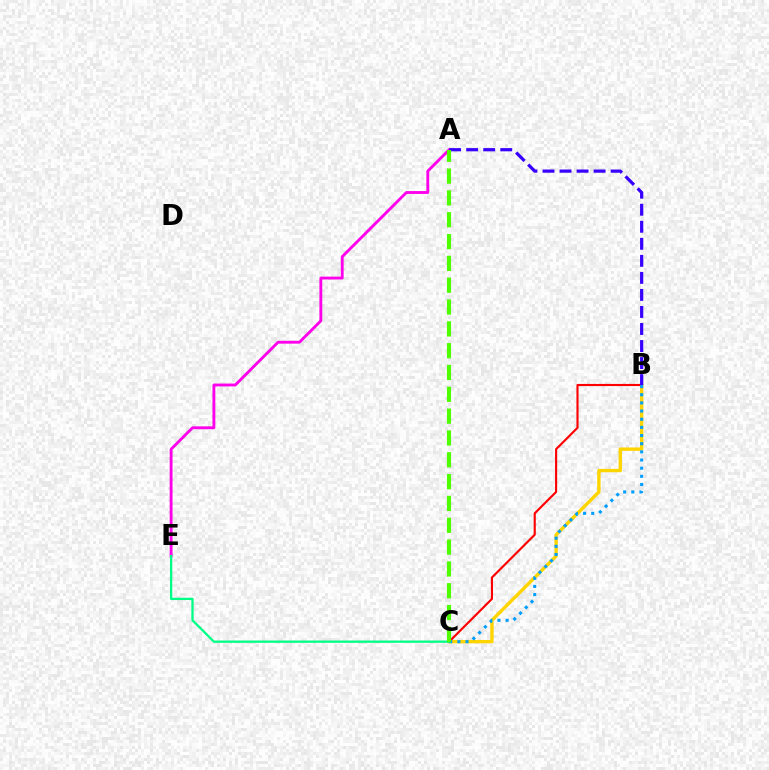{('B', 'C'): [{'color': '#ffd500', 'line_style': 'solid', 'thickness': 2.43}, {'color': '#ff0000', 'line_style': 'solid', 'thickness': 1.54}, {'color': '#009eff', 'line_style': 'dotted', 'thickness': 2.22}], ('A', 'E'): [{'color': '#ff00ed', 'line_style': 'solid', 'thickness': 2.06}], ('A', 'B'): [{'color': '#3700ff', 'line_style': 'dashed', 'thickness': 2.31}], ('C', 'E'): [{'color': '#00ff86', 'line_style': 'solid', 'thickness': 1.66}], ('A', 'C'): [{'color': '#4fff00', 'line_style': 'dashed', 'thickness': 2.96}]}